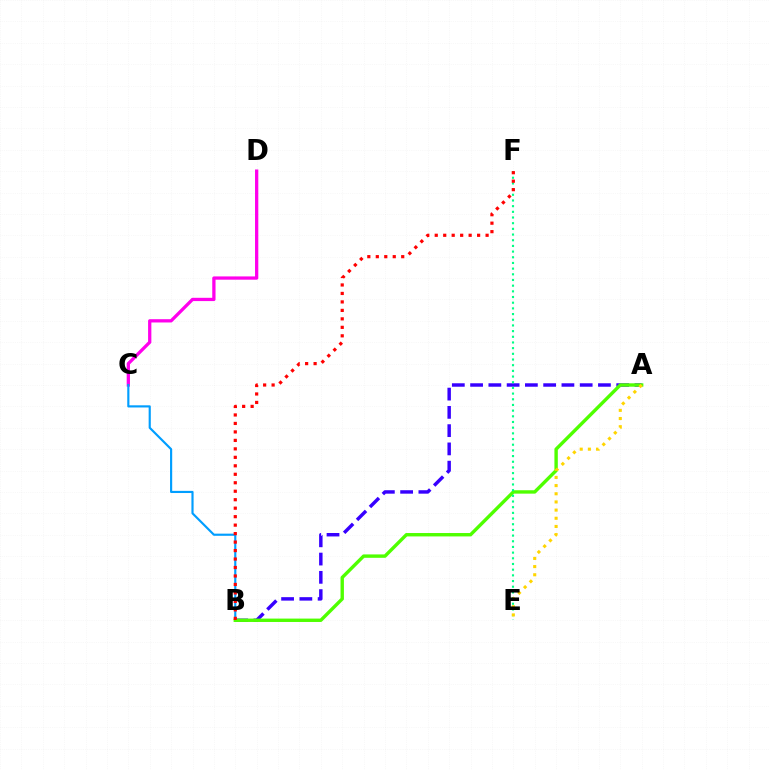{('A', 'B'): [{'color': '#3700ff', 'line_style': 'dashed', 'thickness': 2.48}, {'color': '#4fff00', 'line_style': 'solid', 'thickness': 2.44}], ('C', 'D'): [{'color': '#ff00ed', 'line_style': 'solid', 'thickness': 2.36}], ('B', 'C'): [{'color': '#009eff', 'line_style': 'solid', 'thickness': 1.55}], ('E', 'F'): [{'color': '#00ff86', 'line_style': 'dotted', 'thickness': 1.54}], ('A', 'E'): [{'color': '#ffd500', 'line_style': 'dotted', 'thickness': 2.22}], ('B', 'F'): [{'color': '#ff0000', 'line_style': 'dotted', 'thickness': 2.3}]}